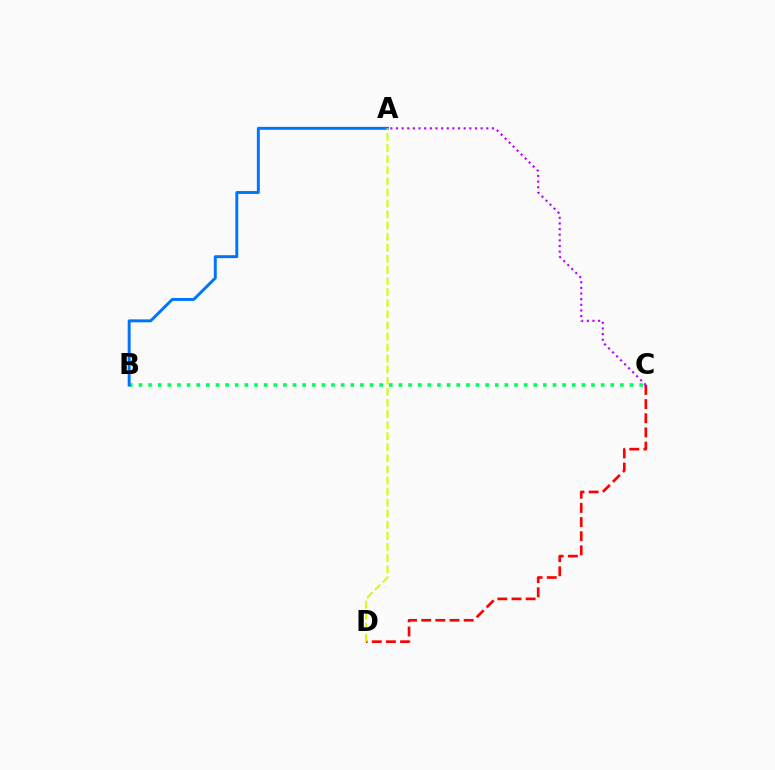{('B', 'C'): [{'color': '#00ff5c', 'line_style': 'dotted', 'thickness': 2.62}], ('A', 'C'): [{'color': '#b900ff', 'line_style': 'dotted', 'thickness': 1.53}], ('A', 'B'): [{'color': '#0074ff', 'line_style': 'solid', 'thickness': 2.11}], ('C', 'D'): [{'color': '#ff0000', 'line_style': 'dashed', 'thickness': 1.92}], ('A', 'D'): [{'color': '#d1ff00', 'line_style': 'dashed', 'thickness': 1.51}]}